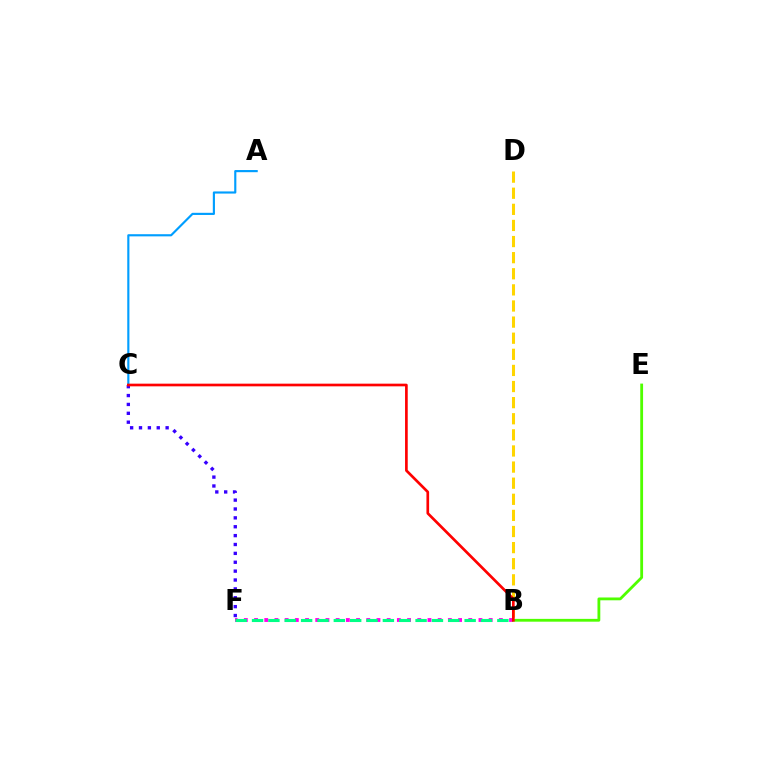{('C', 'F'): [{'color': '#3700ff', 'line_style': 'dotted', 'thickness': 2.41}], ('A', 'C'): [{'color': '#009eff', 'line_style': 'solid', 'thickness': 1.55}], ('B', 'F'): [{'color': '#ff00ed', 'line_style': 'dotted', 'thickness': 2.77}, {'color': '#00ff86', 'line_style': 'dashed', 'thickness': 2.22}], ('B', 'E'): [{'color': '#4fff00', 'line_style': 'solid', 'thickness': 2.03}], ('B', 'D'): [{'color': '#ffd500', 'line_style': 'dashed', 'thickness': 2.19}], ('B', 'C'): [{'color': '#ff0000', 'line_style': 'solid', 'thickness': 1.93}]}